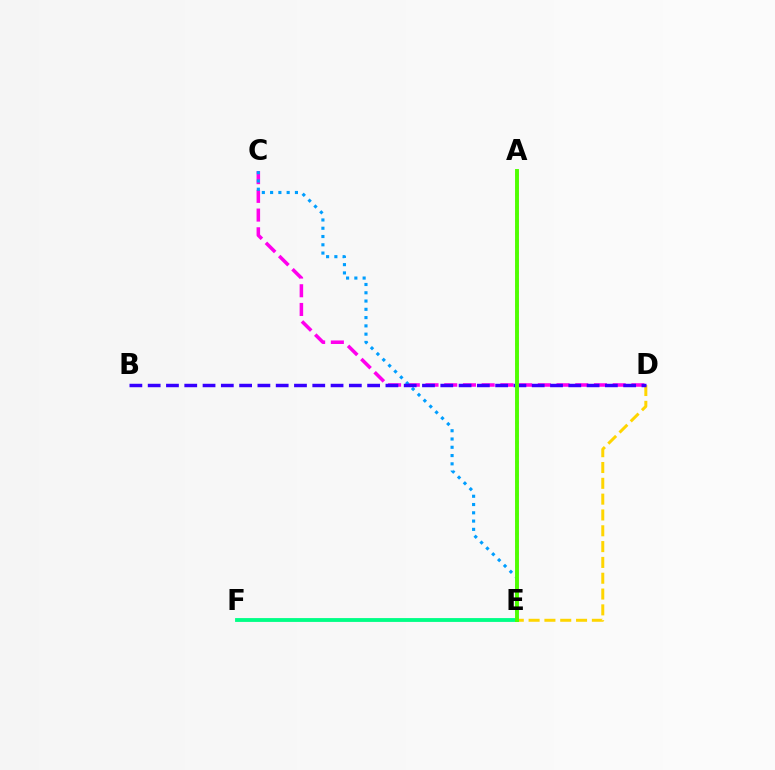{('D', 'E'): [{'color': '#ffd500', 'line_style': 'dashed', 'thickness': 2.15}], ('C', 'D'): [{'color': '#ff00ed', 'line_style': 'dashed', 'thickness': 2.54}], ('A', 'E'): [{'color': '#ff0000', 'line_style': 'dotted', 'thickness': 1.77}, {'color': '#4fff00', 'line_style': 'solid', 'thickness': 2.81}], ('E', 'F'): [{'color': '#00ff86', 'line_style': 'solid', 'thickness': 2.76}], ('C', 'E'): [{'color': '#009eff', 'line_style': 'dotted', 'thickness': 2.25}], ('B', 'D'): [{'color': '#3700ff', 'line_style': 'dashed', 'thickness': 2.48}]}